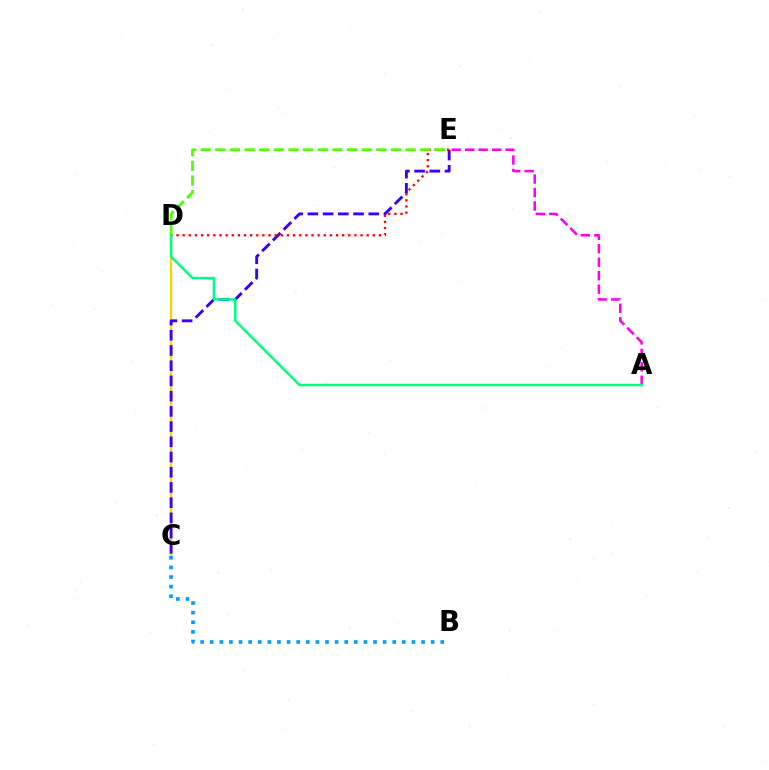{('C', 'D'): [{'color': '#ffd500', 'line_style': 'solid', 'thickness': 1.67}], ('C', 'E'): [{'color': '#3700ff', 'line_style': 'dashed', 'thickness': 2.07}], ('B', 'C'): [{'color': '#009eff', 'line_style': 'dotted', 'thickness': 2.61}], ('A', 'E'): [{'color': '#ff00ed', 'line_style': 'dashed', 'thickness': 1.83}], ('D', 'E'): [{'color': '#ff0000', 'line_style': 'dotted', 'thickness': 1.67}, {'color': '#4fff00', 'line_style': 'dashed', 'thickness': 1.99}], ('A', 'D'): [{'color': '#00ff86', 'line_style': 'solid', 'thickness': 1.79}]}